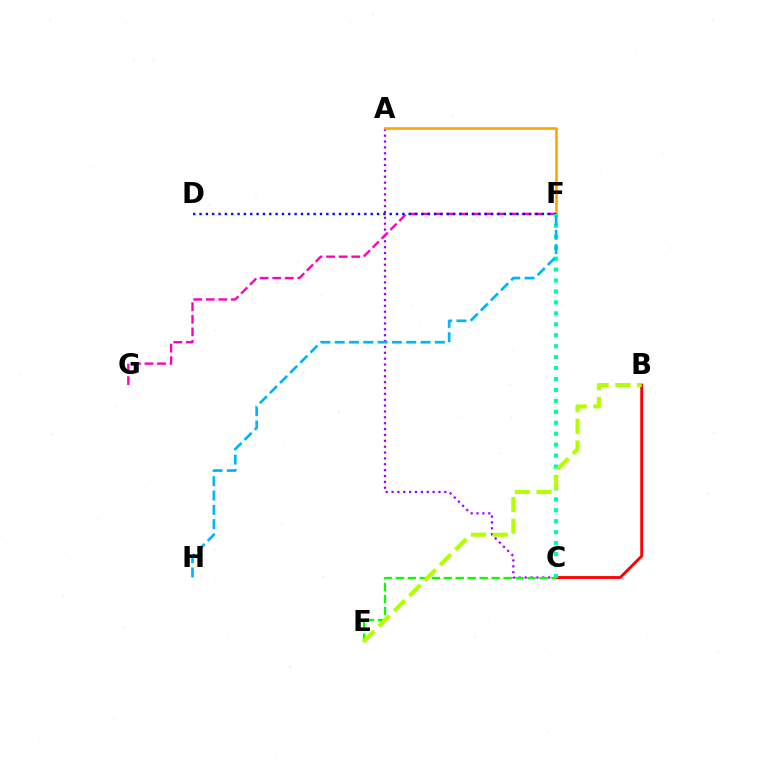{('A', 'C'): [{'color': '#9b00ff', 'line_style': 'dotted', 'thickness': 1.59}], ('F', 'G'): [{'color': '#ff00bd', 'line_style': 'dashed', 'thickness': 1.7}], ('B', 'C'): [{'color': '#ff0000', 'line_style': 'solid', 'thickness': 2.04}], ('C', 'E'): [{'color': '#08ff00', 'line_style': 'dashed', 'thickness': 1.63}], ('A', 'F'): [{'color': '#ffa500', 'line_style': 'solid', 'thickness': 1.9}], ('D', 'F'): [{'color': '#0010ff', 'line_style': 'dotted', 'thickness': 1.72}], ('C', 'F'): [{'color': '#00ff9d', 'line_style': 'dotted', 'thickness': 2.97}], ('B', 'E'): [{'color': '#b3ff00', 'line_style': 'dashed', 'thickness': 2.94}], ('F', 'H'): [{'color': '#00b5ff', 'line_style': 'dashed', 'thickness': 1.94}]}